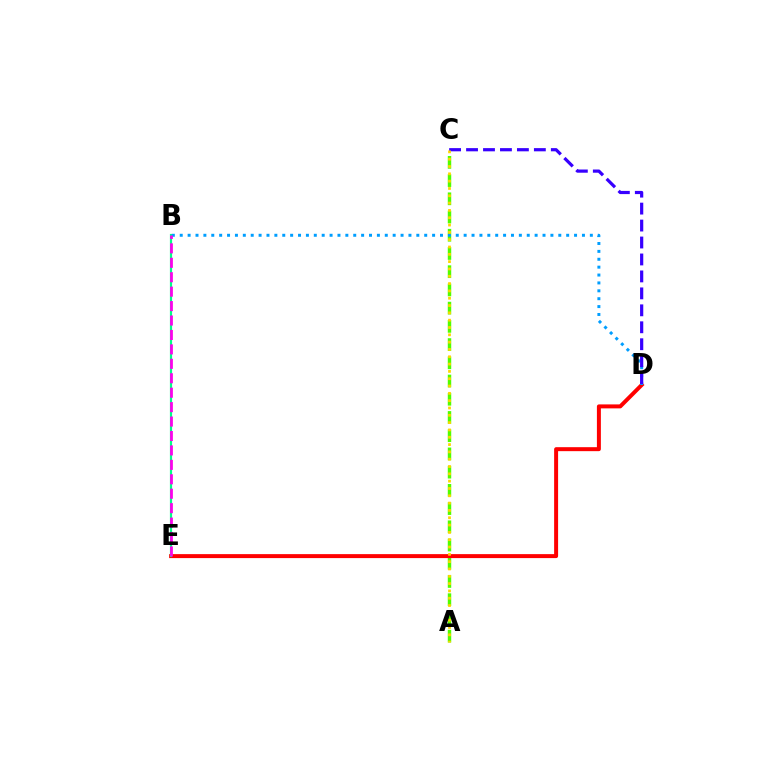{('A', 'C'): [{'color': '#4fff00', 'line_style': 'dashed', 'thickness': 2.48}, {'color': '#ffd500', 'line_style': 'dotted', 'thickness': 1.99}], ('D', 'E'): [{'color': '#ff0000', 'line_style': 'solid', 'thickness': 2.86}], ('B', 'E'): [{'color': '#00ff86', 'line_style': 'solid', 'thickness': 1.57}, {'color': '#ff00ed', 'line_style': 'dashed', 'thickness': 1.96}], ('B', 'D'): [{'color': '#009eff', 'line_style': 'dotted', 'thickness': 2.14}], ('C', 'D'): [{'color': '#3700ff', 'line_style': 'dashed', 'thickness': 2.3}]}